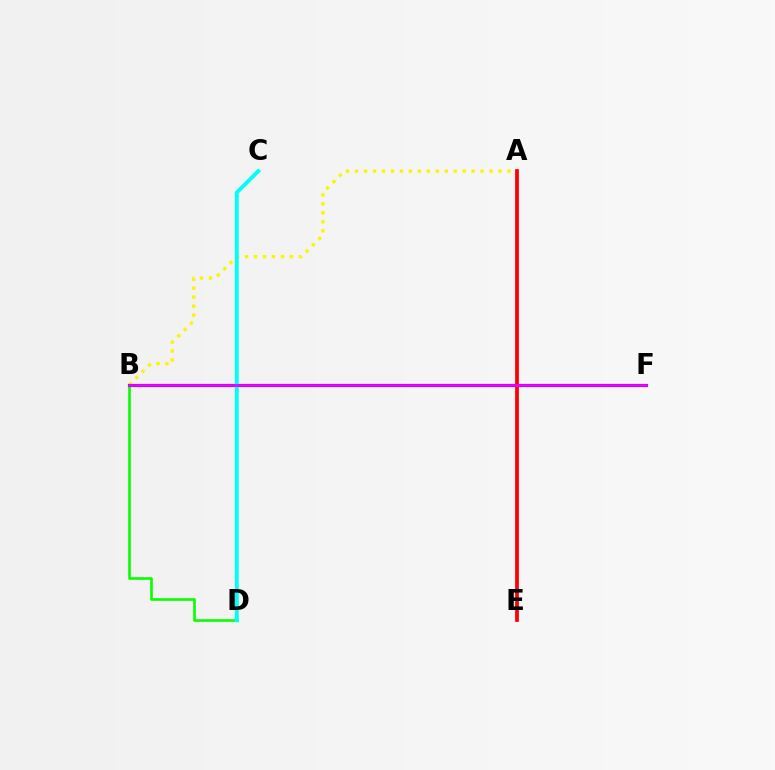{('B', 'D'): [{'color': '#08ff00', 'line_style': 'solid', 'thickness': 1.89}], ('A', 'B'): [{'color': '#fcf500', 'line_style': 'dotted', 'thickness': 2.44}], ('B', 'F'): [{'color': '#0010ff', 'line_style': 'solid', 'thickness': 2.26}, {'color': '#ee00ff', 'line_style': 'solid', 'thickness': 2.03}], ('A', 'E'): [{'color': '#ff0000', 'line_style': 'solid', 'thickness': 2.69}], ('C', 'D'): [{'color': '#00fff6', 'line_style': 'solid', 'thickness': 2.79}]}